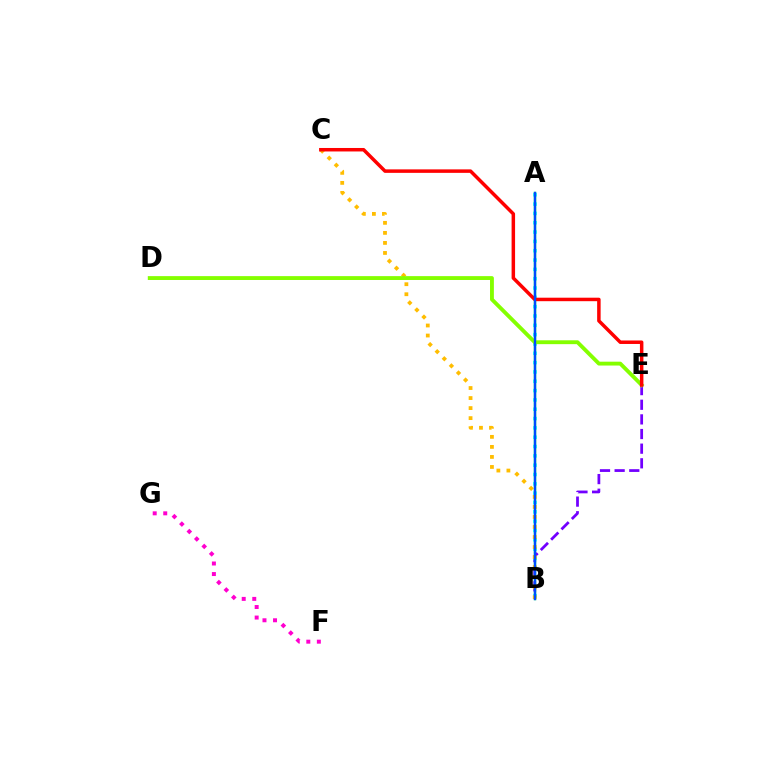{('A', 'B'): [{'color': '#00ff39', 'line_style': 'solid', 'thickness': 1.72}, {'color': '#00fff6', 'line_style': 'dotted', 'thickness': 2.53}, {'color': '#004bff', 'line_style': 'solid', 'thickness': 1.7}], ('B', 'E'): [{'color': '#7200ff', 'line_style': 'dashed', 'thickness': 1.99}], ('F', 'G'): [{'color': '#ff00cf', 'line_style': 'dotted', 'thickness': 2.86}], ('B', 'C'): [{'color': '#ffbd00', 'line_style': 'dotted', 'thickness': 2.73}], ('D', 'E'): [{'color': '#84ff00', 'line_style': 'solid', 'thickness': 2.78}], ('C', 'E'): [{'color': '#ff0000', 'line_style': 'solid', 'thickness': 2.51}]}